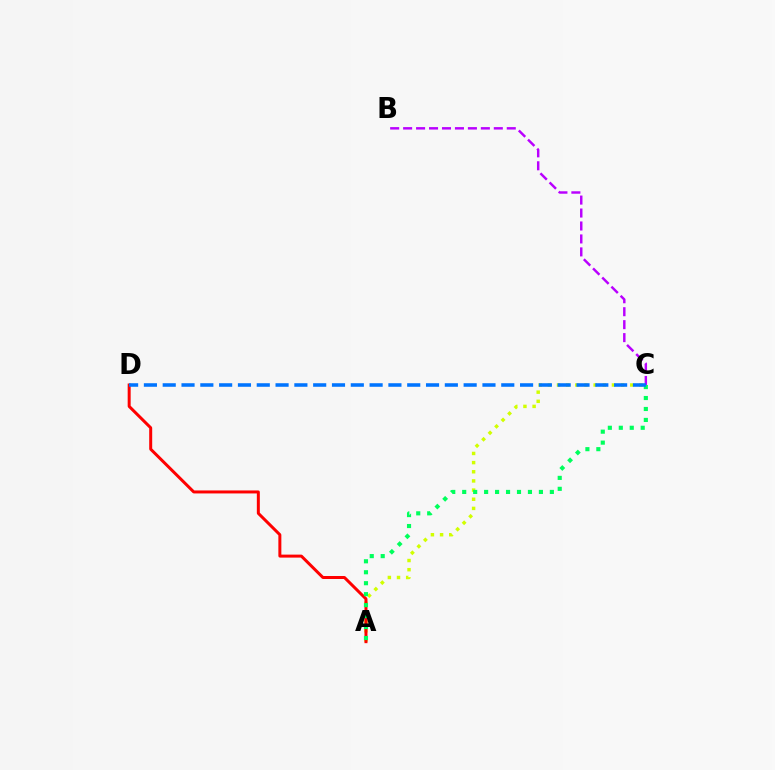{('B', 'C'): [{'color': '#b900ff', 'line_style': 'dashed', 'thickness': 1.76}], ('A', 'C'): [{'color': '#d1ff00', 'line_style': 'dotted', 'thickness': 2.49}, {'color': '#00ff5c', 'line_style': 'dotted', 'thickness': 2.98}], ('A', 'D'): [{'color': '#ff0000', 'line_style': 'solid', 'thickness': 2.15}], ('C', 'D'): [{'color': '#0074ff', 'line_style': 'dashed', 'thickness': 2.56}]}